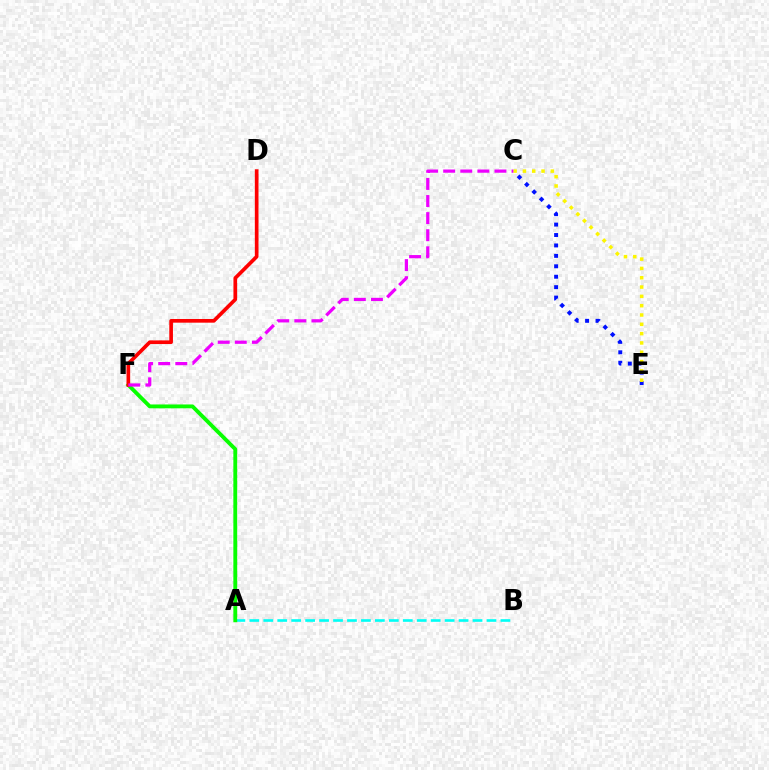{('A', 'B'): [{'color': '#00fff6', 'line_style': 'dashed', 'thickness': 1.9}], ('C', 'E'): [{'color': '#0010ff', 'line_style': 'dotted', 'thickness': 2.83}, {'color': '#fcf500', 'line_style': 'dotted', 'thickness': 2.53}], ('A', 'F'): [{'color': '#08ff00', 'line_style': 'solid', 'thickness': 2.78}], ('D', 'F'): [{'color': '#ff0000', 'line_style': 'solid', 'thickness': 2.64}], ('C', 'F'): [{'color': '#ee00ff', 'line_style': 'dashed', 'thickness': 2.32}]}